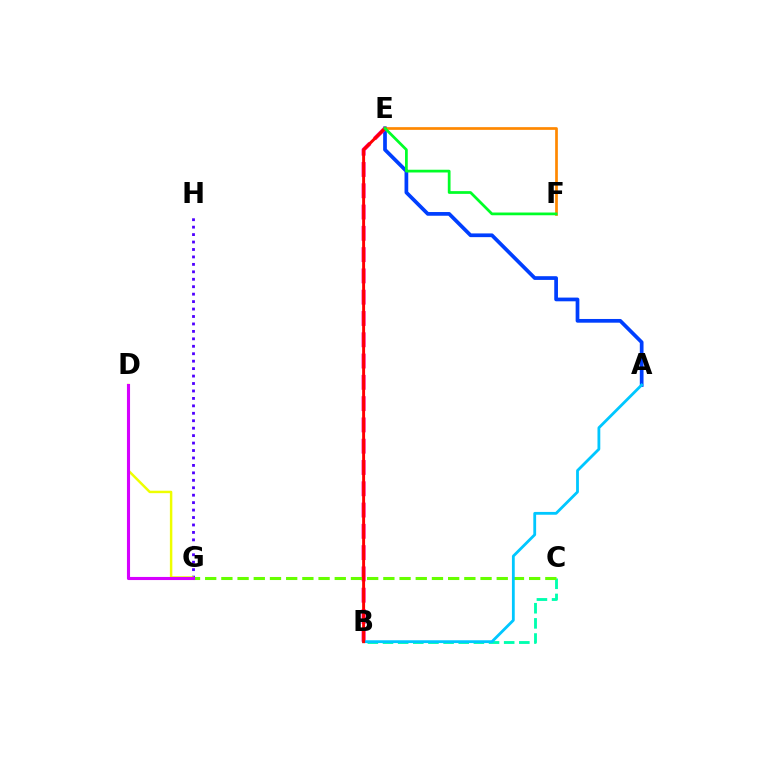{('A', 'E'): [{'color': '#003fff', 'line_style': 'solid', 'thickness': 2.68}], ('B', 'C'): [{'color': '#00ffaf', 'line_style': 'dashed', 'thickness': 2.06}], ('B', 'E'): [{'color': '#ff00a0', 'line_style': 'dashed', 'thickness': 2.89}, {'color': '#ff0000', 'line_style': 'solid', 'thickness': 2.13}], ('C', 'G'): [{'color': '#66ff00', 'line_style': 'dashed', 'thickness': 2.2}], ('A', 'B'): [{'color': '#00c7ff', 'line_style': 'solid', 'thickness': 2.02}], ('G', 'H'): [{'color': '#4f00ff', 'line_style': 'dotted', 'thickness': 2.02}], ('E', 'F'): [{'color': '#ff8800', 'line_style': 'solid', 'thickness': 1.95}, {'color': '#00ff27', 'line_style': 'solid', 'thickness': 1.97}], ('D', 'G'): [{'color': '#eeff00', 'line_style': 'solid', 'thickness': 1.77}, {'color': '#d600ff', 'line_style': 'solid', 'thickness': 2.23}]}